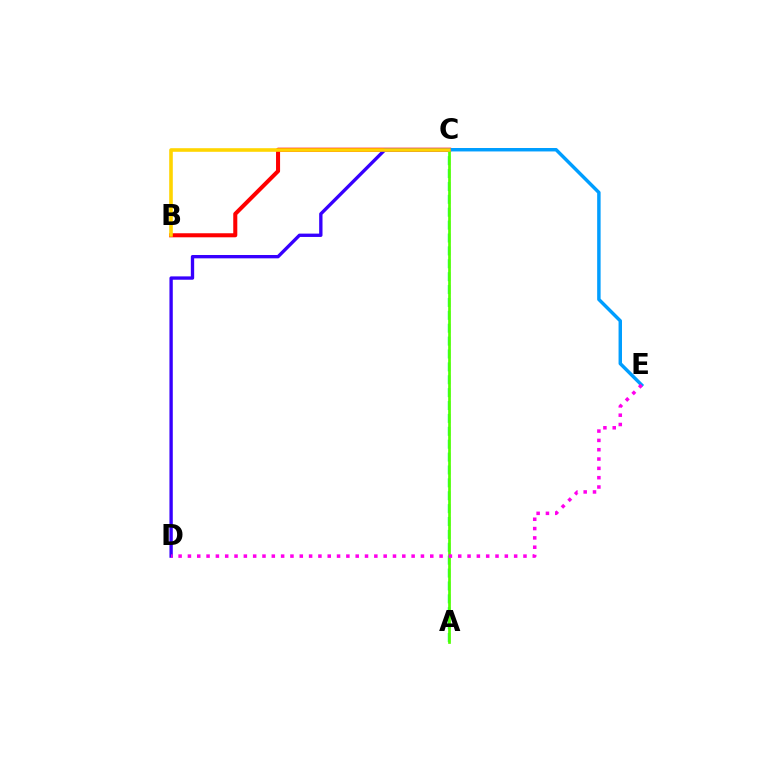{('A', 'C'): [{'color': '#00ff86', 'line_style': 'dashed', 'thickness': 1.75}, {'color': '#4fff00', 'line_style': 'solid', 'thickness': 1.94}], ('B', 'C'): [{'color': '#ff0000', 'line_style': 'solid', 'thickness': 2.91}, {'color': '#ffd500', 'line_style': 'solid', 'thickness': 2.59}], ('C', 'E'): [{'color': '#009eff', 'line_style': 'solid', 'thickness': 2.48}], ('C', 'D'): [{'color': '#3700ff', 'line_style': 'solid', 'thickness': 2.4}], ('D', 'E'): [{'color': '#ff00ed', 'line_style': 'dotted', 'thickness': 2.53}]}